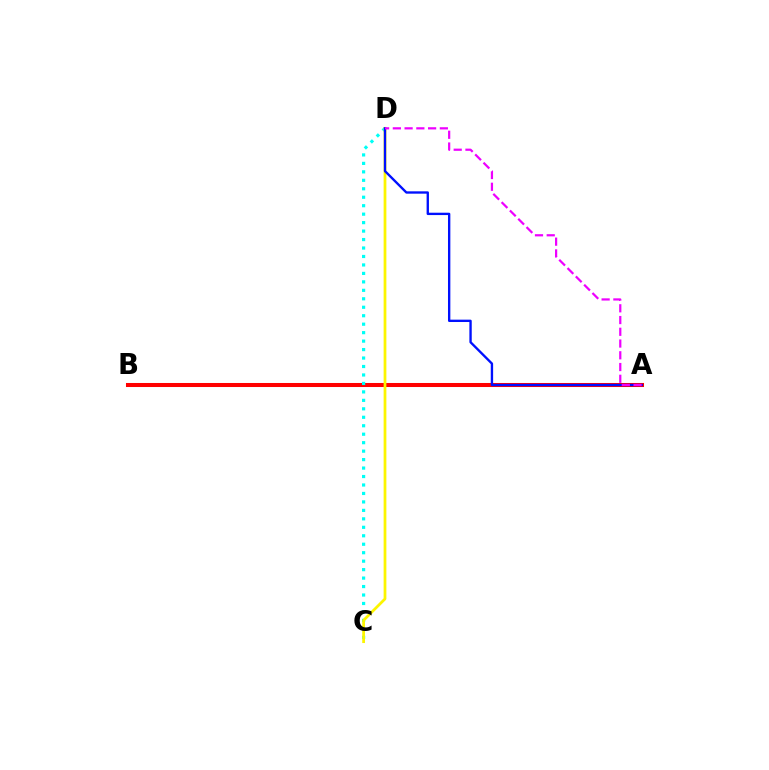{('A', 'B'): [{'color': '#08ff00', 'line_style': 'solid', 'thickness': 2.87}, {'color': '#ff0000', 'line_style': 'solid', 'thickness': 2.91}], ('C', 'D'): [{'color': '#00fff6', 'line_style': 'dotted', 'thickness': 2.3}, {'color': '#fcf500', 'line_style': 'solid', 'thickness': 1.98}], ('A', 'D'): [{'color': '#0010ff', 'line_style': 'solid', 'thickness': 1.69}, {'color': '#ee00ff', 'line_style': 'dashed', 'thickness': 1.6}]}